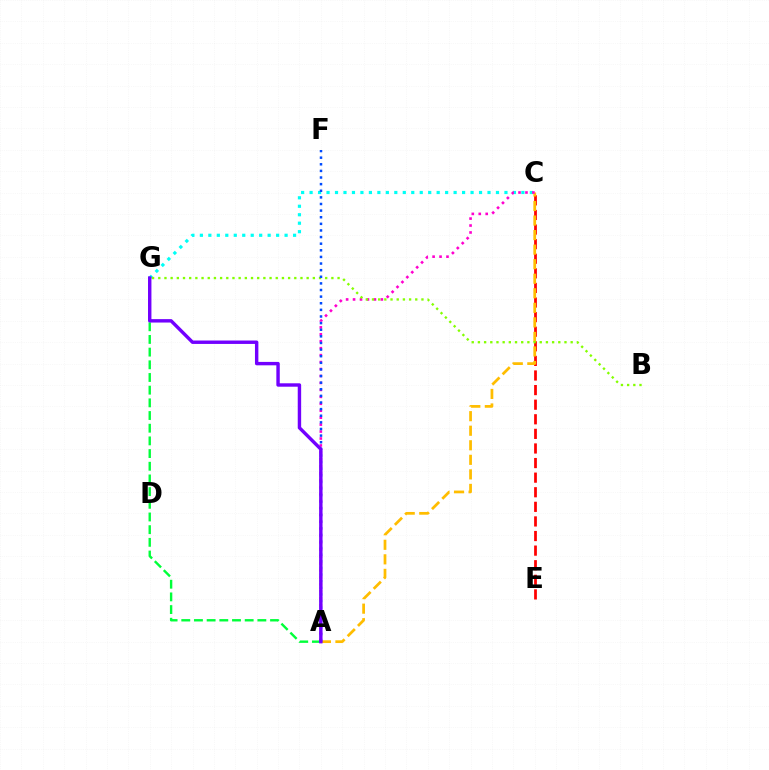{('C', 'G'): [{'color': '#00fff6', 'line_style': 'dotted', 'thickness': 2.3}], ('A', 'G'): [{'color': '#00ff39', 'line_style': 'dashed', 'thickness': 1.72}, {'color': '#7200ff', 'line_style': 'solid', 'thickness': 2.46}], ('C', 'E'): [{'color': '#ff0000', 'line_style': 'dashed', 'thickness': 1.98}], ('A', 'C'): [{'color': '#ffbd00', 'line_style': 'dashed', 'thickness': 1.98}, {'color': '#ff00cf', 'line_style': 'dotted', 'thickness': 1.89}], ('B', 'G'): [{'color': '#84ff00', 'line_style': 'dotted', 'thickness': 1.68}], ('A', 'F'): [{'color': '#004bff', 'line_style': 'dotted', 'thickness': 1.8}]}